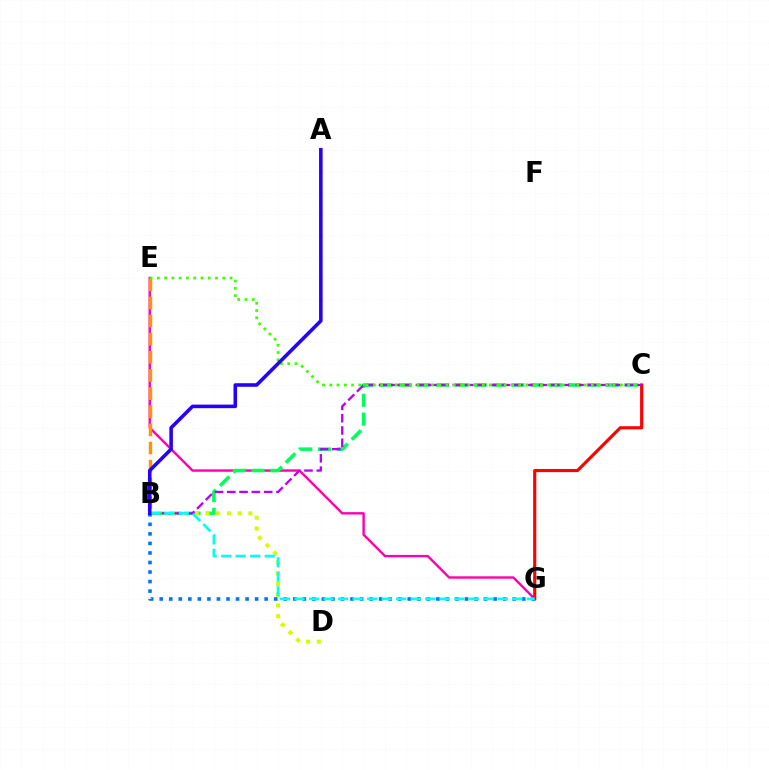{('E', 'G'): [{'color': '#ff00ac', 'line_style': 'solid', 'thickness': 1.72}], ('B', 'C'): [{'color': '#00ff5c', 'line_style': 'dashed', 'thickness': 2.56}, {'color': '#b900ff', 'line_style': 'dashed', 'thickness': 1.67}], ('B', 'E'): [{'color': '#ff9400', 'line_style': 'dashed', 'thickness': 2.46}], ('B', 'D'): [{'color': '#d1ff00', 'line_style': 'dotted', 'thickness': 2.92}], ('C', 'G'): [{'color': '#ff0000', 'line_style': 'solid', 'thickness': 2.26}], ('C', 'E'): [{'color': '#3dff00', 'line_style': 'dotted', 'thickness': 1.97}], ('B', 'G'): [{'color': '#0074ff', 'line_style': 'dotted', 'thickness': 2.59}, {'color': '#00fff6', 'line_style': 'dashed', 'thickness': 1.97}], ('A', 'B'): [{'color': '#2500ff', 'line_style': 'solid', 'thickness': 2.57}]}